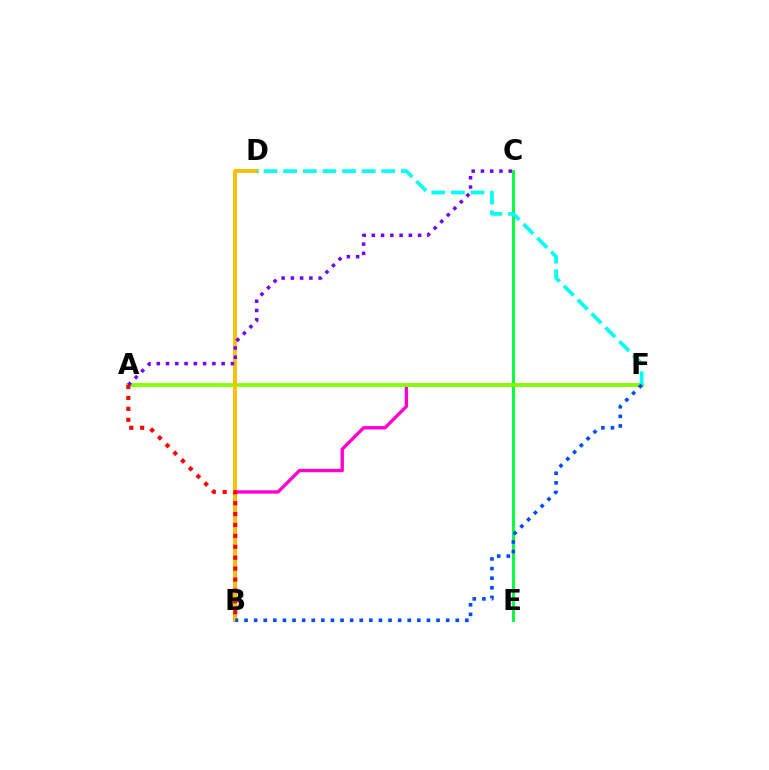{('B', 'F'): [{'color': '#ff00cf', 'line_style': 'solid', 'thickness': 2.42}, {'color': '#004bff', 'line_style': 'dotted', 'thickness': 2.61}], ('C', 'E'): [{'color': '#00ff39', 'line_style': 'solid', 'thickness': 2.06}], ('A', 'F'): [{'color': '#84ff00', 'line_style': 'solid', 'thickness': 2.76}], ('B', 'D'): [{'color': '#ffbd00', 'line_style': 'solid', 'thickness': 2.75}], ('A', 'C'): [{'color': '#7200ff', 'line_style': 'dotted', 'thickness': 2.52}], ('D', 'F'): [{'color': '#00fff6', 'line_style': 'dashed', 'thickness': 2.67}], ('A', 'B'): [{'color': '#ff0000', 'line_style': 'dotted', 'thickness': 2.96}]}